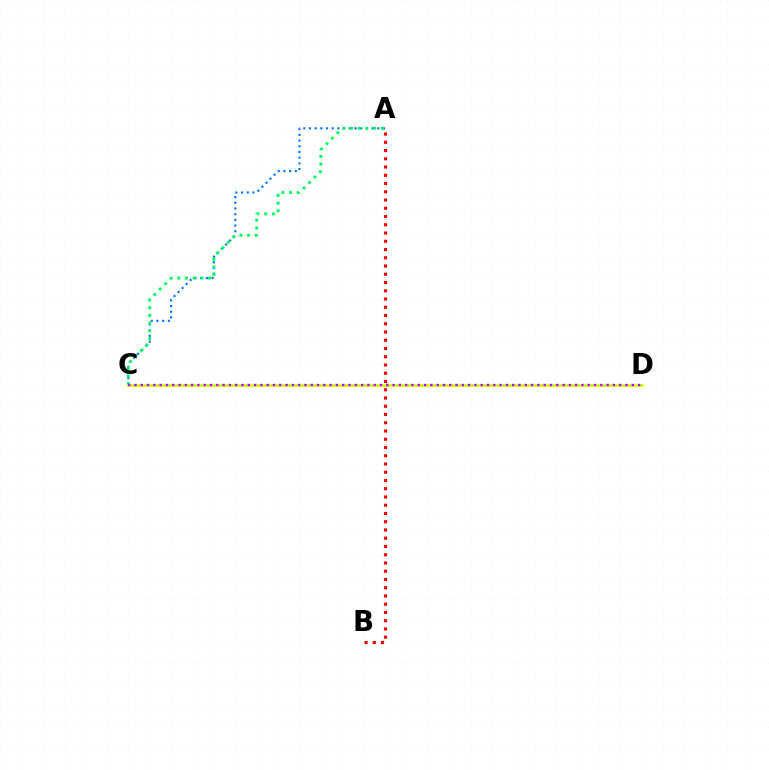{('A', 'C'): [{'color': '#0074ff', 'line_style': 'dotted', 'thickness': 1.55}, {'color': '#00ff5c', 'line_style': 'dotted', 'thickness': 2.09}], ('C', 'D'): [{'color': '#d1ff00', 'line_style': 'solid', 'thickness': 1.86}, {'color': '#b900ff', 'line_style': 'dotted', 'thickness': 1.71}], ('A', 'B'): [{'color': '#ff0000', 'line_style': 'dotted', 'thickness': 2.24}]}